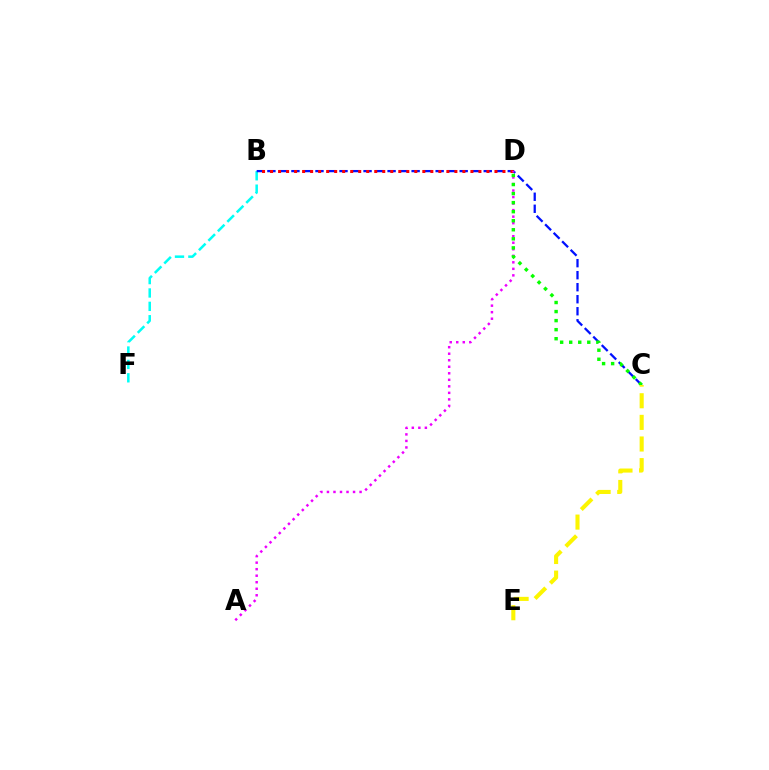{('B', 'F'): [{'color': '#00fff6', 'line_style': 'dashed', 'thickness': 1.82}], ('B', 'C'): [{'color': '#0010ff', 'line_style': 'dashed', 'thickness': 1.63}], ('B', 'D'): [{'color': '#ff0000', 'line_style': 'dotted', 'thickness': 2.18}], ('A', 'D'): [{'color': '#ee00ff', 'line_style': 'dotted', 'thickness': 1.77}], ('C', 'D'): [{'color': '#08ff00', 'line_style': 'dotted', 'thickness': 2.46}], ('C', 'E'): [{'color': '#fcf500', 'line_style': 'dashed', 'thickness': 2.94}]}